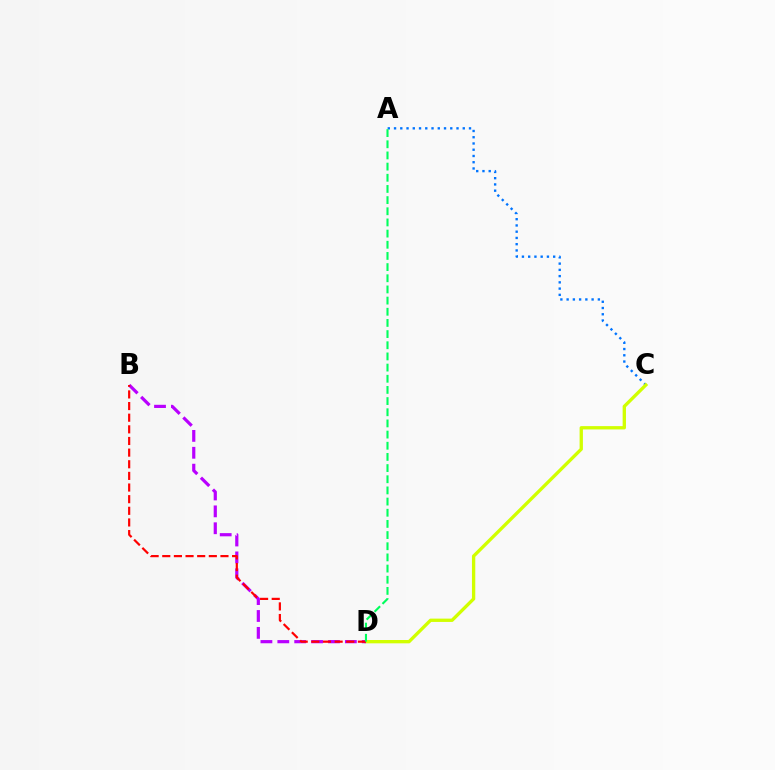{('A', 'C'): [{'color': '#0074ff', 'line_style': 'dotted', 'thickness': 1.7}], ('C', 'D'): [{'color': '#d1ff00', 'line_style': 'solid', 'thickness': 2.39}], ('B', 'D'): [{'color': '#b900ff', 'line_style': 'dashed', 'thickness': 2.29}, {'color': '#ff0000', 'line_style': 'dashed', 'thickness': 1.58}], ('A', 'D'): [{'color': '#00ff5c', 'line_style': 'dashed', 'thickness': 1.52}]}